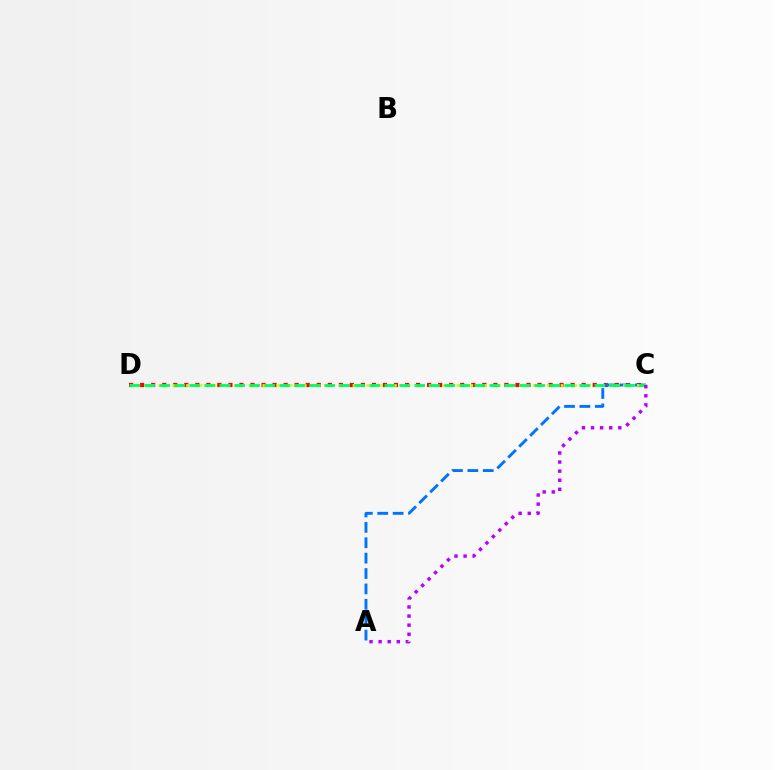{('C', 'D'): [{'color': '#ff0000', 'line_style': 'dotted', 'thickness': 3.0}, {'color': '#d1ff00', 'line_style': 'dotted', 'thickness': 1.88}, {'color': '#00ff5c', 'line_style': 'dashed', 'thickness': 2.04}], ('A', 'C'): [{'color': '#0074ff', 'line_style': 'dashed', 'thickness': 2.09}, {'color': '#b900ff', 'line_style': 'dotted', 'thickness': 2.47}]}